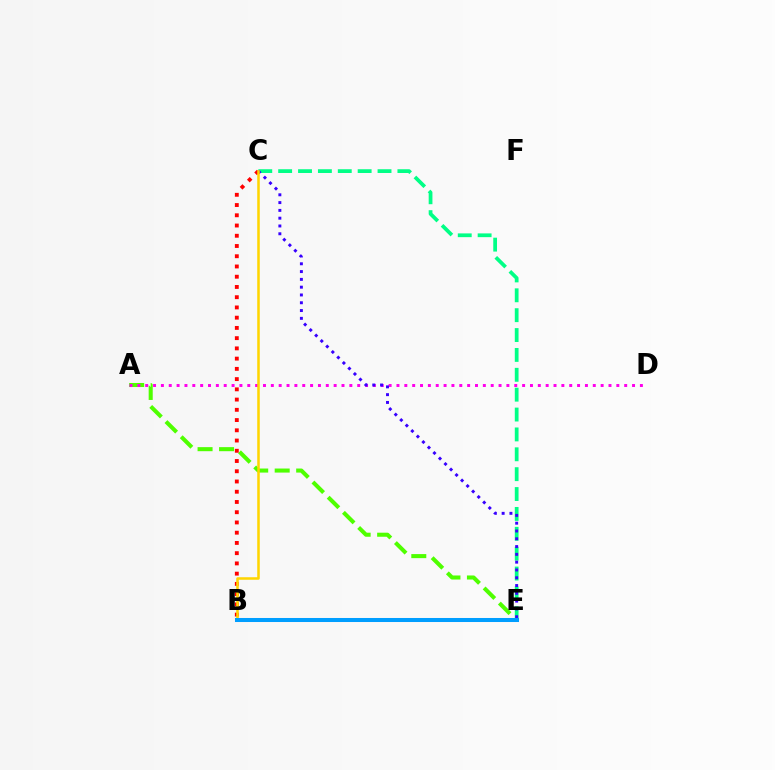{('C', 'E'): [{'color': '#00ff86', 'line_style': 'dashed', 'thickness': 2.7}, {'color': '#3700ff', 'line_style': 'dotted', 'thickness': 2.12}], ('A', 'E'): [{'color': '#4fff00', 'line_style': 'dashed', 'thickness': 2.92}], ('A', 'D'): [{'color': '#ff00ed', 'line_style': 'dotted', 'thickness': 2.13}], ('B', 'C'): [{'color': '#ff0000', 'line_style': 'dotted', 'thickness': 2.78}, {'color': '#ffd500', 'line_style': 'solid', 'thickness': 1.82}], ('B', 'E'): [{'color': '#009eff', 'line_style': 'solid', 'thickness': 2.9}]}